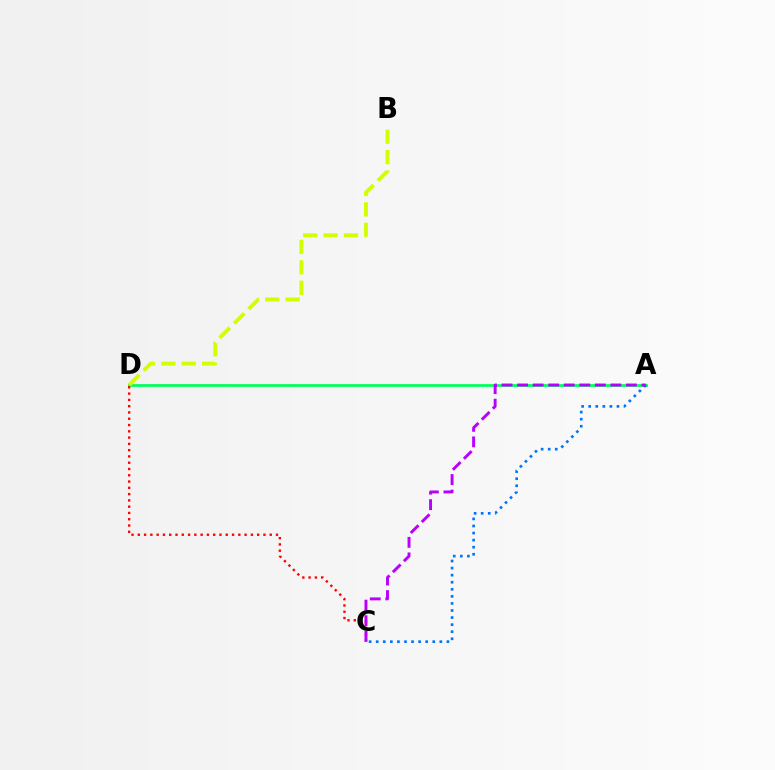{('A', 'D'): [{'color': '#00ff5c', 'line_style': 'solid', 'thickness': 2.0}], ('C', 'D'): [{'color': '#ff0000', 'line_style': 'dotted', 'thickness': 1.71}], ('B', 'D'): [{'color': '#d1ff00', 'line_style': 'dashed', 'thickness': 2.77}], ('A', 'C'): [{'color': '#0074ff', 'line_style': 'dotted', 'thickness': 1.92}, {'color': '#b900ff', 'line_style': 'dashed', 'thickness': 2.11}]}